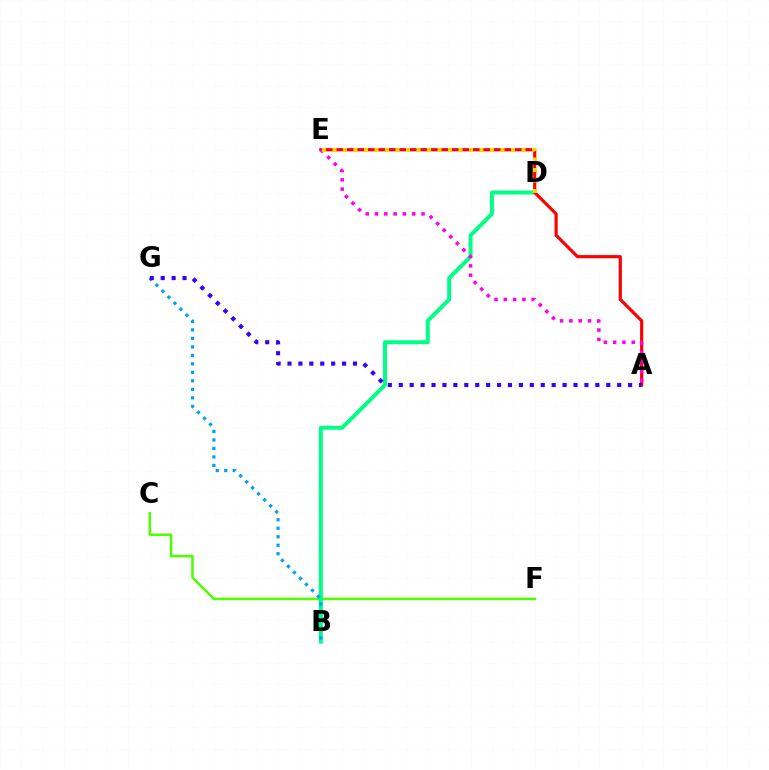{('C', 'F'): [{'color': '#4fff00', 'line_style': 'solid', 'thickness': 1.82}], ('B', 'D'): [{'color': '#00ff86', 'line_style': 'solid', 'thickness': 2.87}], ('A', 'E'): [{'color': '#ff0000', 'line_style': 'solid', 'thickness': 2.28}, {'color': '#ff00ed', 'line_style': 'dotted', 'thickness': 2.53}], ('B', 'G'): [{'color': '#009eff', 'line_style': 'dotted', 'thickness': 2.31}], ('D', 'E'): [{'color': '#ffd500', 'line_style': 'dotted', 'thickness': 2.85}], ('A', 'G'): [{'color': '#3700ff', 'line_style': 'dotted', 'thickness': 2.97}]}